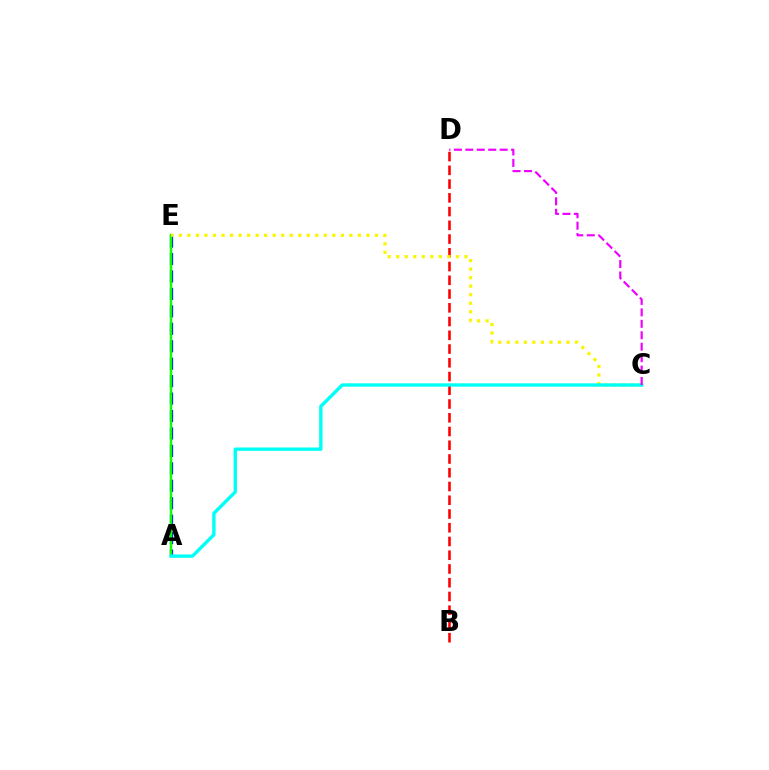{('B', 'D'): [{'color': '#ff0000', 'line_style': 'dashed', 'thickness': 1.87}], ('A', 'E'): [{'color': '#0010ff', 'line_style': 'dashed', 'thickness': 2.37}, {'color': '#08ff00', 'line_style': 'solid', 'thickness': 1.77}], ('C', 'E'): [{'color': '#fcf500', 'line_style': 'dotted', 'thickness': 2.32}], ('A', 'C'): [{'color': '#00fff6', 'line_style': 'solid', 'thickness': 2.43}], ('C', 'D'): [{'color': '#ee00ff', 'line_style': 'dashed', 'thickness': 1.55}]}